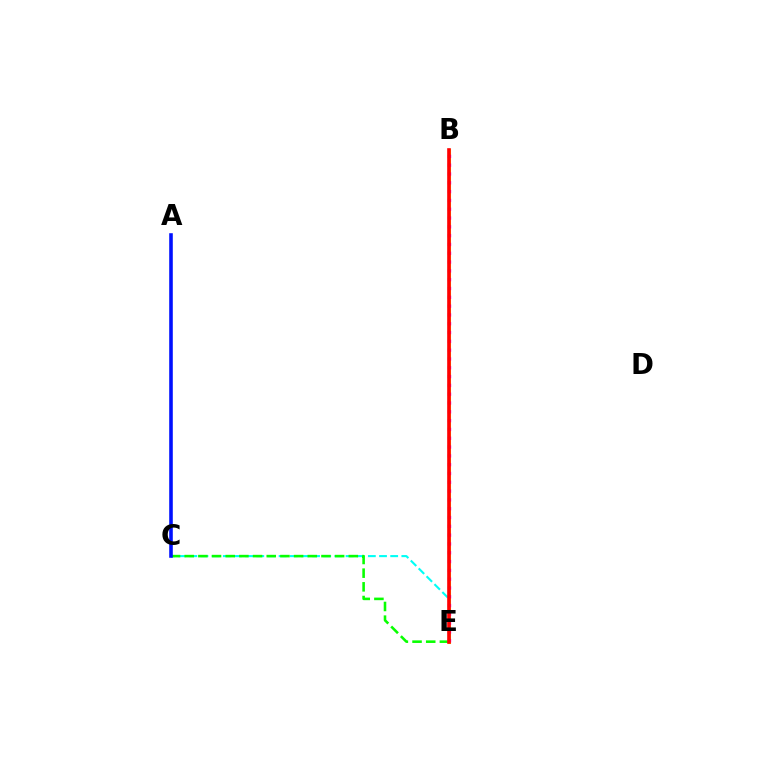{('B', 'E'): [{'color': '#fcf500', 'line_style': 'solid', 'thickness': 2.19}, {'color': '#ee00ff', 'line_style': 'dotted', 'thickness': 2.39}, {'color': '#ff0000', 'line_style': 'solid', 'thickness': 2.61}], ('C', 'E'): [{'color': '#00fff6', 'line_style': 'dashed', 'thickness': 1.52}, {'color': '#08ff00', 'line_style': 'dashed', 'thickness': 1.86}], ('A', 'C'): [{'color': '#0010ff', 'line_style': 'solid', 'thickness': 2.58}]}